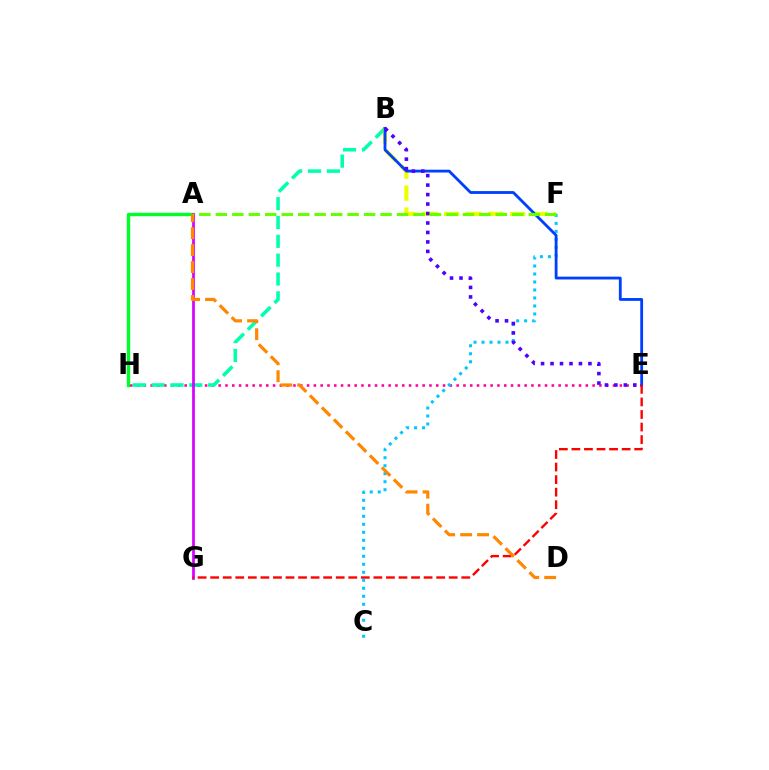{('E', 'H'): [{'color': '#ff00a0', 'line_style': 'dotted', 'thickness': 1.85}], ('B', 'H'): [{'color': '#00ffaf', 'line_style': 'dashed', 'thickness': 2.56}], ('A', 'H'): [{'color': '#00ff27', 'line_style': 'solid', 'thickness': 2.43}], ('B', 'F'): [{'color': '#eeff00', 'line_style': 'dashed', 'thickness': 2.99}], ('C', 'F'): [{'color': '#00c7ff', 'line_style': 'dotted', 'thickness': 2.17}], ('B', 'E'): [{'color': '#003fff', 'line_style': 'solid', 'thickness': 2.03}, {'color': '#4f00ff', 'line_style': 'dotted', 'thickness': 2.57}], ('A', 'G'): [{'color': '#d600ff', 'line_style': 'solid', 'thickness': 1.97}], ('E', 'G'): [{'color': '#ff0000', 'line_style': 'dashed', 'thickness': 1.71}], ('A', 'D'): [{'color': '#ff8800', 'line_style': 'dashed', 'thickness': 2.3}], ('A', 'F'): [{'color': '#66ff00', 'line_style': 'dashed', 'thickness': 2.24}]}